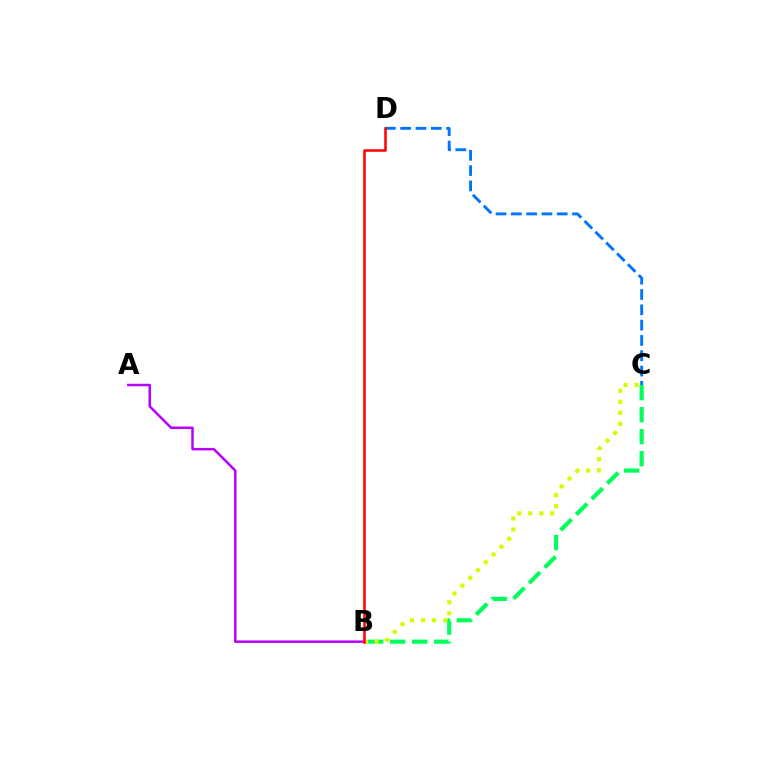{('B', 'C'): [{'color': '#00ff5c', 'line_style': 'dashed', 'thickness': 2.99}, {'color': '#d1ff00', 'line_style': 'dotted', 'thickness': 3.0}], ('C', 'D'): [{'color': '#0074ff', 'line_style': 'dashed', 'thickness': 2.08}], ('A', 'B'): [{'color': '#b900ff', 'line_style': 'solid', 'thickness': 1.8}], ('B', 'D'): [{'color': '#ff0000', 'line_style': 'solid', 'thickness': 1.82}]}